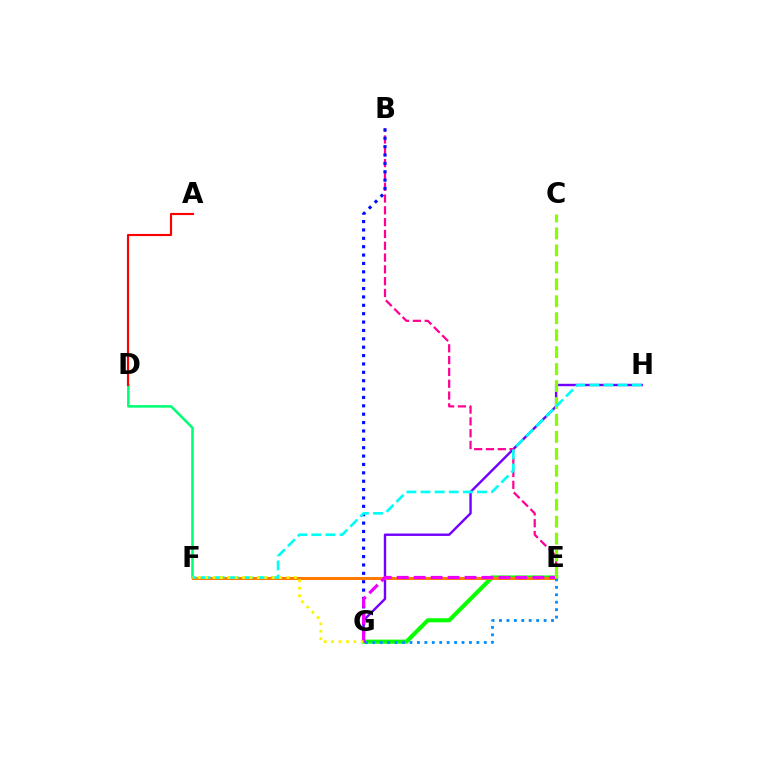{('E', 'G'): [{'color': '#08ff00', 'line_style': 'solid', 'thickness': 2.95}, {'color': '#008cff', 'line_style': 'dotted', 'thickness': 2.02}, {'color': '#ee00ff', 'line_style': 'dashed', 'thickness': 2.3}], ('D', 'F'): [{'color': '#00ff74', 'line_style': 'solid', 'thickness': 1.84}], ('G', 'H'): [{'color': '#7200ff', 'line_style': 'solid', 'thickness': 1.73}], ('E', 'F'): [{'color': '#ff7c00', 'line_style': 'solid', 'thickness': 2.17}], ('B', 'E'): [{'color': '#ff0094', 'line_style': 'dashed', 'thickness': 1.6}], ('B', 'G'): [{'color': '#0010ff', 'line_style': 'dotted', 'thickness': 2.28}], ('A', 'D'): [{'color': '#ff0000', 'line_style': 'solid', 'thickness': 1.55}], ('C', 'E'): [{'color': '#84ff00', 'line_style': 'dashed', 'thickness': 2.3}], ('F', 'H'): [{'color': '#00fff6', 'line_style': 'dashed', 'thickness': 1.92}], ('F', 'G'): [{'color': '#fcf500', 'line_style': 'dotted', 'thickness': 2.01}]}